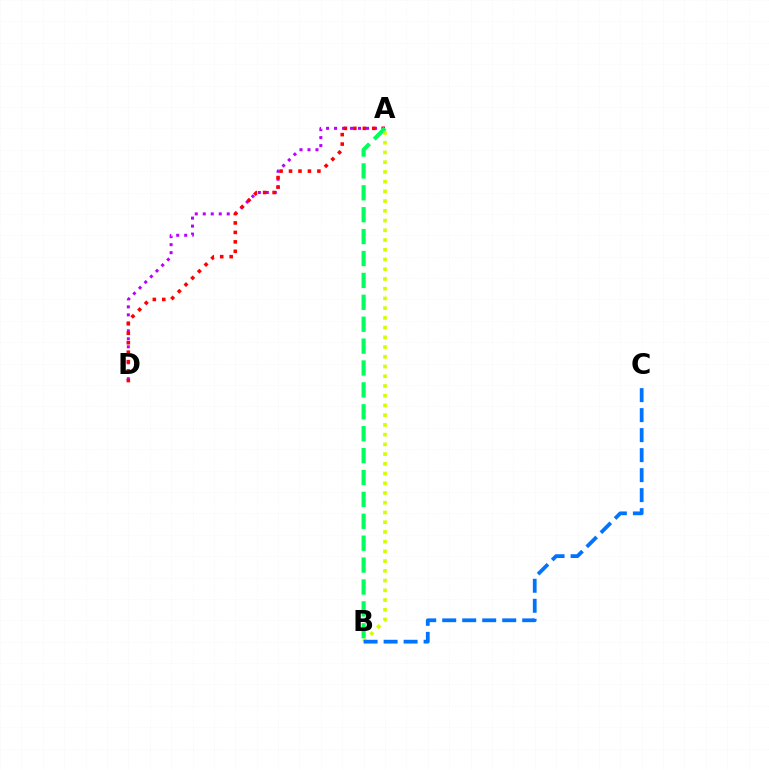{('A', 'D'): [{'color': '#b900ff', 'line_style': 'dotted', 'thickness': 2.17}, {'color': '#ff0000', 'line_style': 'dotted', 'thickness': 2.57}], ('A', 'B'): [{'color': '#00ff5c', 'line_style': 'dashed', 'thickness': 2.97}, {'color': '#d1ff00', 'line_style': 'dotted', 'thickness': 2.64}], ('B', 'C'): [{'color': '#0074ff', 'line_style': 'dashed', 'thickness': 2.72}]}